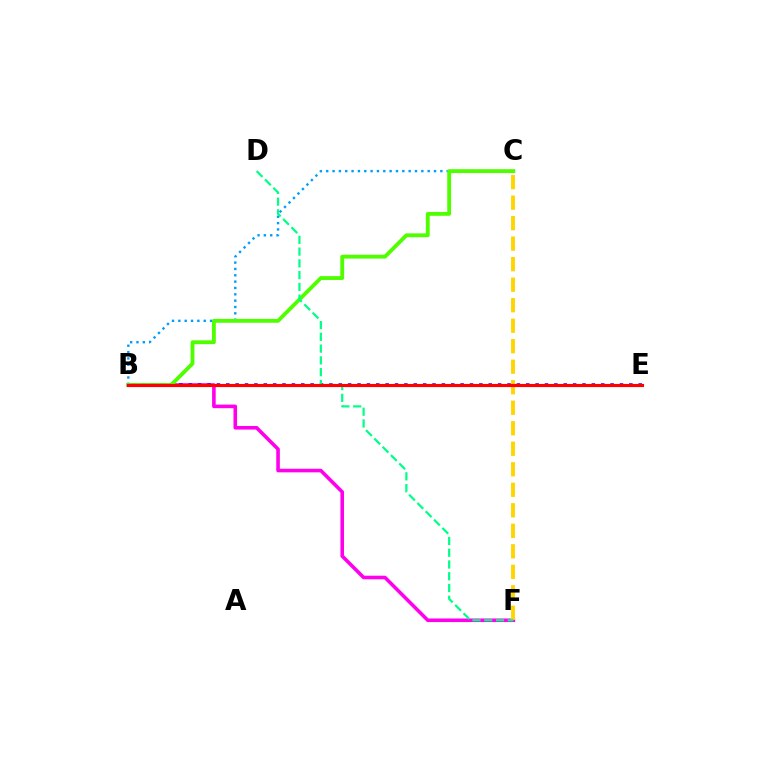{('B', 'F'): [{'color': '#ff00ed', 'line_style': 'solid', 'thickness': 2.58}], ('B', 'E'): [{'color': '#3700ff', 'line_style': 'dotted', 'thickness': 2.55}, {'color': '#ff0000', 'line_style': 'solid', 'thickness': 2.26}], ('C', 'F'): [{'color': '#ffd500', 'line_style': 'dashed', 'thickness': 2.79}], ('B', 'C'): [{'color': '#009eff', 'line_style': 'dotted', 'thickness': 1.72}, {'color': '#4fff00', 'line_style': 'solid', 'thickness': 2.77}], ('D', 'F'): [{'color': '#00ff86', 'line_style': 'dashed', 'thickness': 1.6}]}